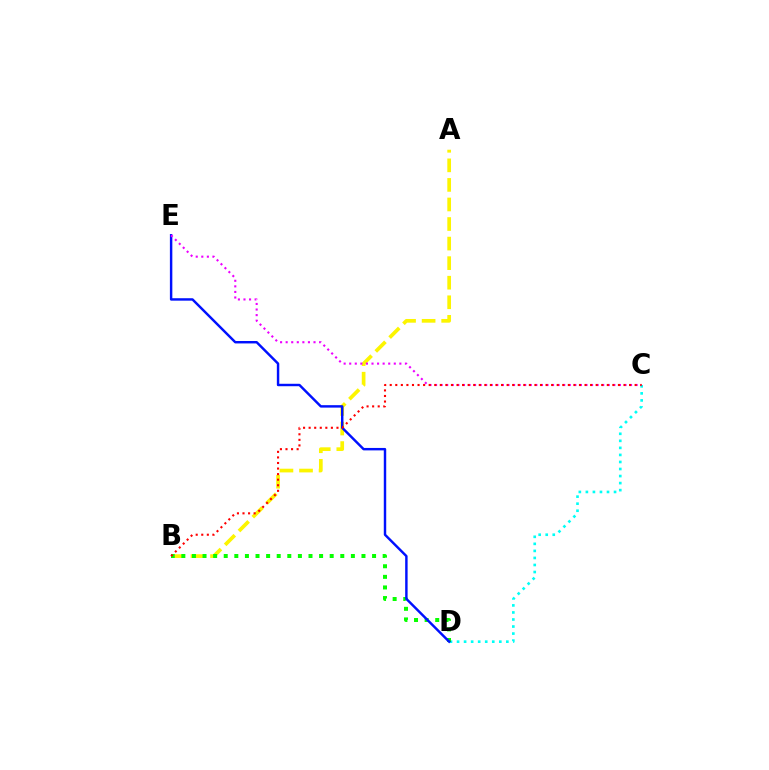{('C', 'D'): [{'color': '#00fff6', 'line_style': 'dotted', 'thickness': 1.91}], ('A', 'B'): [{'color': '#fcf500', 'line_style': 'dashed', 'thickness': 2.66}], ('B', 'D'): [{'color': '#08ff00', 'line_style': 'dotted', 'thickness': 2.88}], ('D', 'E'): [{'color': '#0010ff', 'line_style': 'solid', 'thickness': 1.76}], ('C', 'E'): [{'color': '#ee00ff', 'line_style': 'dotted', 'thickness': 1.51}], ('B', 'C'): [{'color': '#ff0000', 'line_style': 'dotted', 'thickness': 1.51}]}